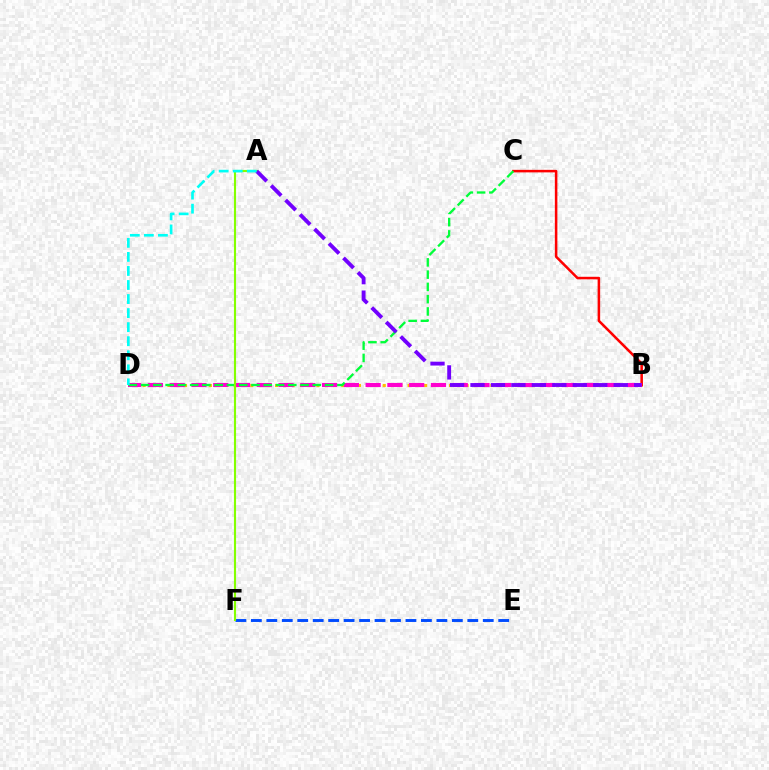{('E', 'F'): [{'color': '#004bff', 'line_style': 'dashed', 'thickness': 2.1}], ('B', 'D'): [{'color': '#ffbd00', 'line_style': 'dotted', 'thickness': 2.25}, {'color': '#ff00cf', 'line_style': 'dashed', 'thickness': 2.96}], ('B', 'C'): [{'color': '#ff0000', 'line_style': 'solid', 'thickness': 1.83}], ('C', 'D'): [{'color': '#00ff39', 'line_style': 'dashed', 'thickness': 1.67}], ('A', 'F'): [{'color': '#84ff00', 'line_style': 'solid', 'thickness': 1.53}], ('A', 'B'): [{'color': '#7200ff', 'line_style': 'dashed', 'thickness': 2.78}], ('A', 'D'): [{'color': '#00fff6', 'line_style': 'dashed', 'thickness': 1.91}]}